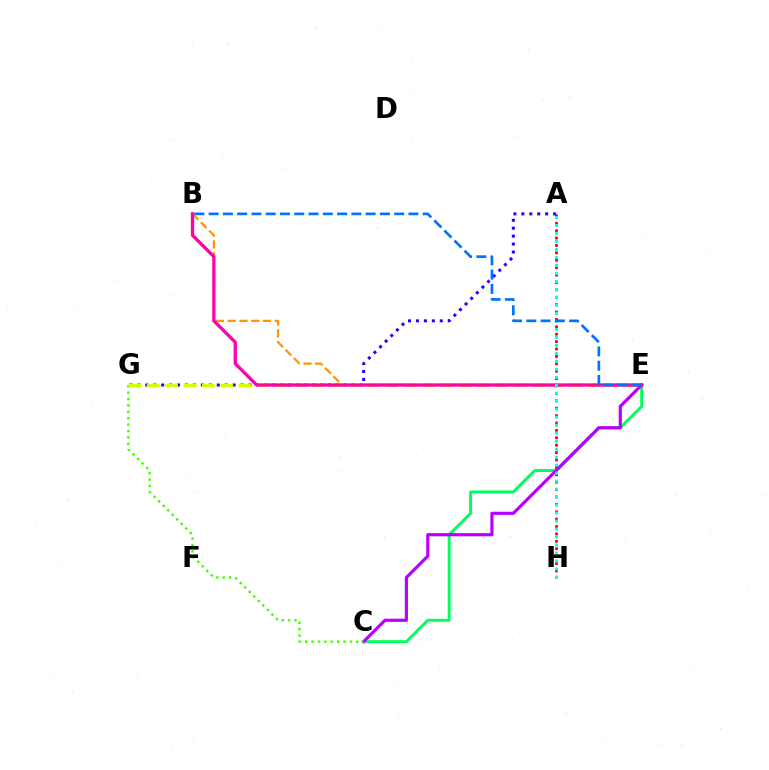{('C', 'E'): [{'color': '#00ff5c', 'line_style': 'solid', 'thickness': 2.11}, {'color': '#b900ff', 'line_style': 'solid', 'thickness': 2.29}], ('A', 'H'): [{'color': '#ff0000', 'line_style': 'dotted', 'thickness': 2.01}, {'color': '#00fff6', 'line_style': 'dotted', 'thickness': 2.17}], ('A', 'G'): [{'color': '#2500ff', 'line_style': 'dotted', 'thickness': 2.16}], ('C', 'G'): [{'color': '#3dff00', 'line_style': 'dotted', 'thickness': 1.74}], ('E', 'G'): [{'color': '#d1ff00', 'line_style': 'dashed', 'thickness': 2.49}], ('B', 'E'): [{'color': '#ff9400', 'line_style': 'dashed', 'thickness': 1.6}, {'color': '#ff00ac', 'line_style': 'solid', 'thickness': 2.38}, {'color': '#0074ff', 'line_style': 'dashed', 'thickness': 1.94}]}